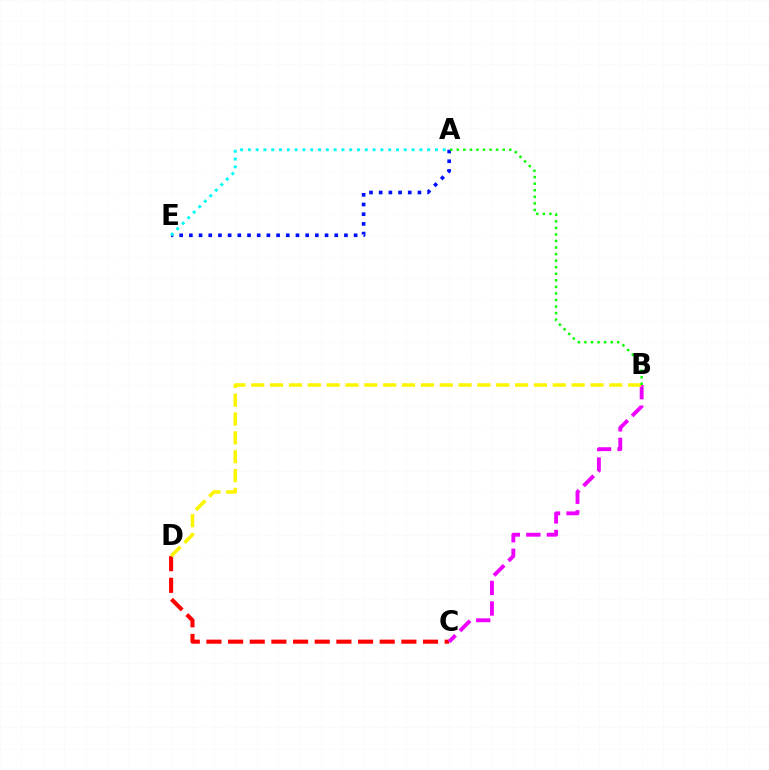{('C', 'D'): [{'color': '#ff0000', 'line_style': 'dashed', 'thickness': 2.94}], ('B', 'C'): [{'color': '#ee00ff', 'line_style': 'dashed', 'thickness': 2.79}], ('A', 'E'): [{'color': '#0010ff', 'line_style': 'dotted', 'thickness': 2.63}, {'color': '#00fff6', 'line_style': 'dotted', 'thickness': 2.12}], ('B', 'D'): [{'color': '#fcf500', 'line_style': 'dashed', 'thickness': 2.56}], ('A', 'B'): [{'color': '#08ff00', 'line_style': 'dotted', 'thickness': 1.78}]}